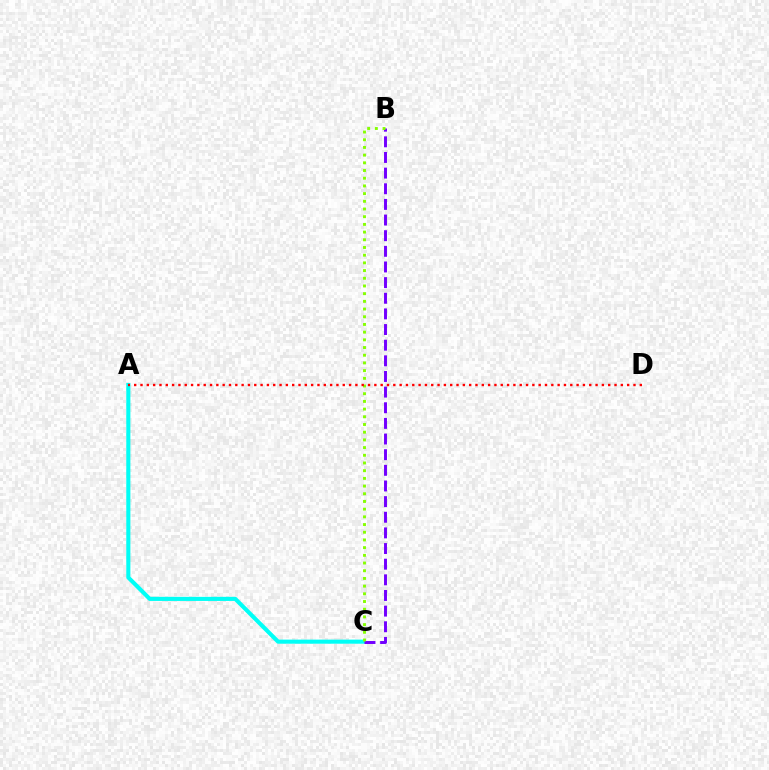{('A', 'C'): [{'color': '#00fff6', 'line_style': 'solid', 'thickness': 2.95}], ('B', 'C'): [{'color': '#7200ff', 'line_style': 'dashed', 'thickness': 2.13}, {'color': '#84ff00', 'line_style': 'dotted', 'thickness': 2.09}], ('A', 'D'): [{'color': '#ff0000', 'line_style': 'dotted', 'thickness': 1.72}]}